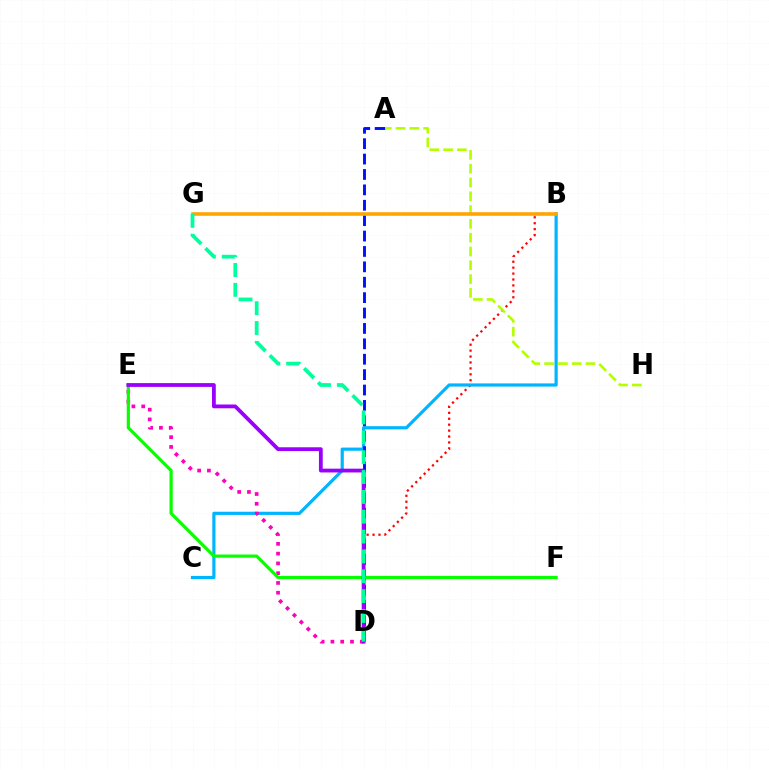{('B', 'D'): [{'color': '#ff0000', 'line_style': 'dotted', 'thickness': 1.61}], ('B', 'C'): [{'color': '#00b5ff', 'line_style': 'solid', 'thickness': 2.3}], ('A', 'D'): [{'color': '#0010ff', 'line_style': 'dashed', 'thickness': 2.09}], ('D', 'E'): [{'color': '#ff00bd', 'line_style': 'dotted', 'thickness': 2.66}, {'color': '#9b00ff', 'line_style': 'solid', 'thickness': 2.73}], ('E', 'F'): [{'color': '#08ff00', 'line_style': 'solid', 'thickness': 2.31}], ('A', 'H'): [{'color': '#b3ff00', 'line_style': 'dashed', 'thickness': 1.87}], ('B', 'G'): [{'color': '#ffa500', 'line_style': 'solid', 'thickness': 2.58}], ('D', 'G'): [{'color': '#00ff9d', 'line_style': 'dashed', 'thickness': 2.7}]}